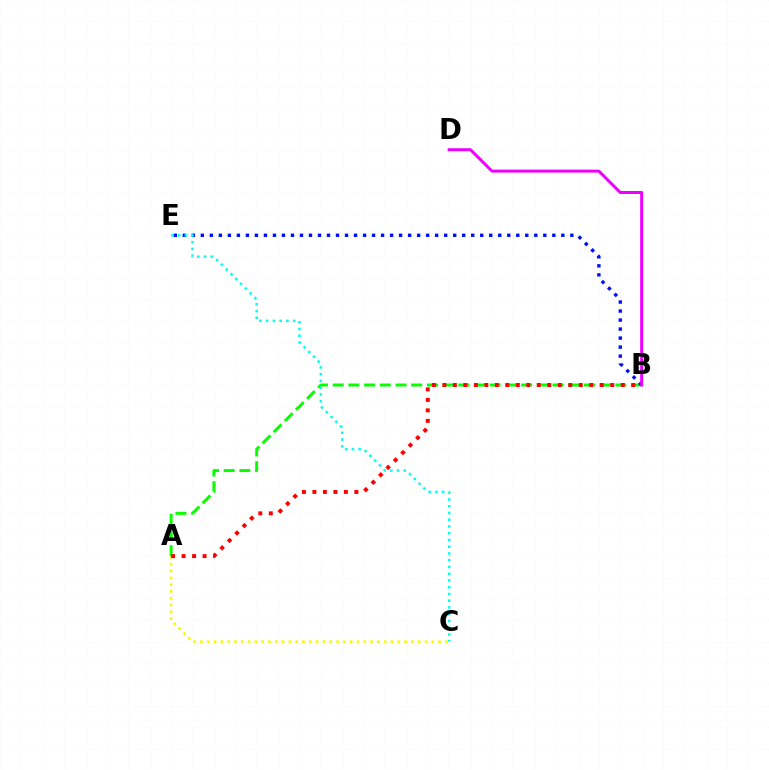{('A', 'C'): [{'color': '#fcf500', 'line_style': 'dotted', 'thickness': 1.85}], ('A', 'B'): [{'color': '#08ff00', 'line_style': 'dashed', 'thickness': 2.13}, {'color': '#ff0000', 'line_style': 'dotted', 'thickness': 2.85}], ('B', 'E'): [{'color': '#0010ff', 'line_style': 'dotted', 'thickness': 2.45}], ('B', 'D'): [{'color': '#ee00ff', 'line_style': 'solid', 'thickness': 2.15}], ('C', 'E'): [{'color': '#00fff6', 'line_style': 'dotted', 'thickness': 1.83}]}